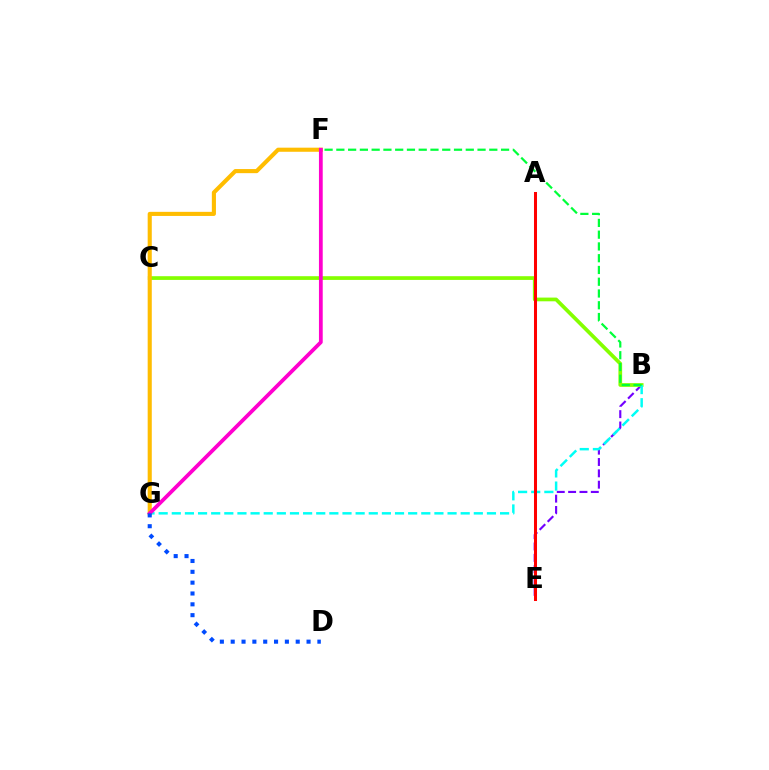{('B', 'E'): [{'color': '#7200ff', 'line_style': 'dashed', 'thickness': 1.54}], ('B', 'C'): [{'color': '#84ff00', 'line_style': 'solid', 'thickness': 2.68}], ('B', 'G'): [{'color': '#00fff6', 'line_style': 'dashed', 'thickness': 1.78}], ('F', 'G'): [{'color': '#ffbd00', 'line_style': 'solid', 'thickness': 2.95}, {'color': '#ff00cf', 'line_style': 'solid', 'thickness': 2.71}], ('A', 'E'): [{'color': '#ff0000', 'line_style': 'solid', 'thickness': 2.18}], ('B', 'F'): [{'color': '#00ff39', 'line_style': 'dashed', 'thickness': 1.6}], ('D', 'G'): [{'color': '#004bff', 'line_style': 'dotted', 'thickness': 2.94}]}